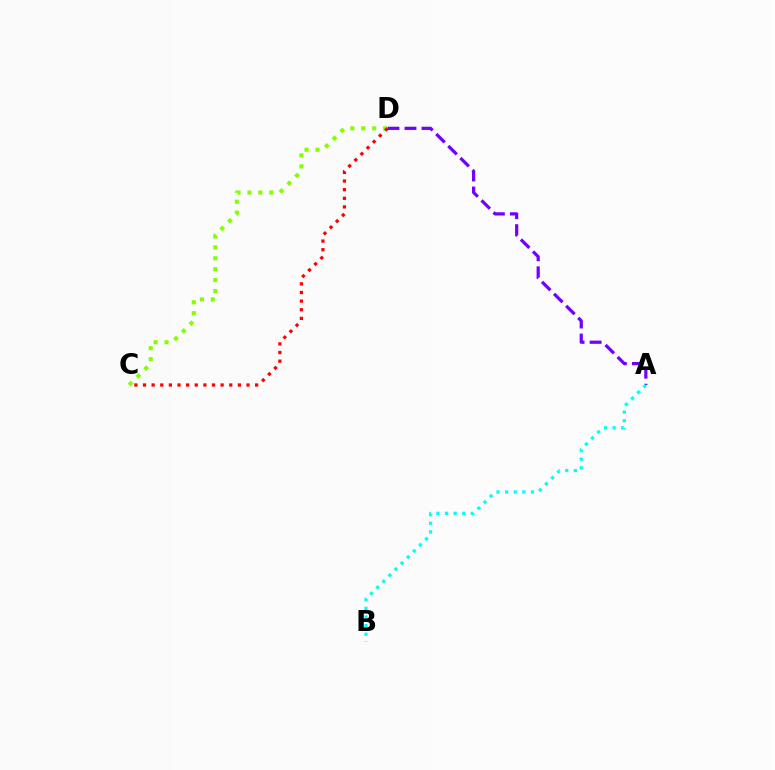{('A', 'D'): [{'color': '#7200ff', 'line_style': 'dashed', 'thickness': 2.31}], ('C', 'D'): [{'color': '#84ff00', 'line_style': 'dotted', 'thickness': 2.97}, {'color': '#ff0000', 'line_style': 'dotted', 'thickness': 2.34}], ('A', 'B'): [{'color': '#00fff6', 'line_style': 'dotted', 'thickness': 2.34}]}